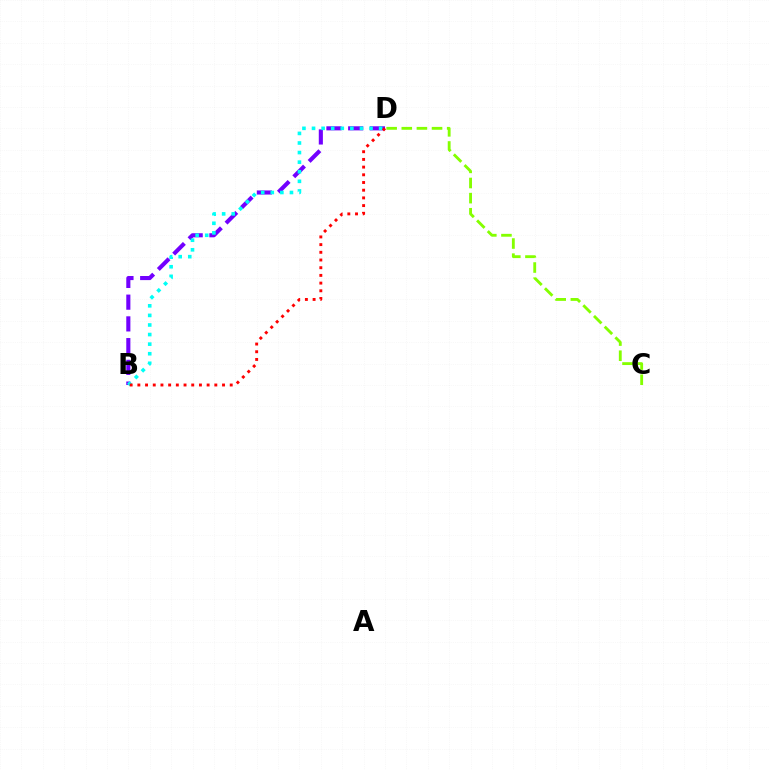{('B', 'D'): [{'color': '#7200ff', 'line_style': 'dashed', 'thickness': 2.95}, {'color': '#00fff6', 'line_style': 'dotted', 'thickness': 2.6}, {'color': '#ff0000', 'line_style': 'dotted', 'thickness': 2.09}], ('C', 'D'): [{'color': '#84ff00', 'line_style': 'dashed', 'thickness': 2.06}]}